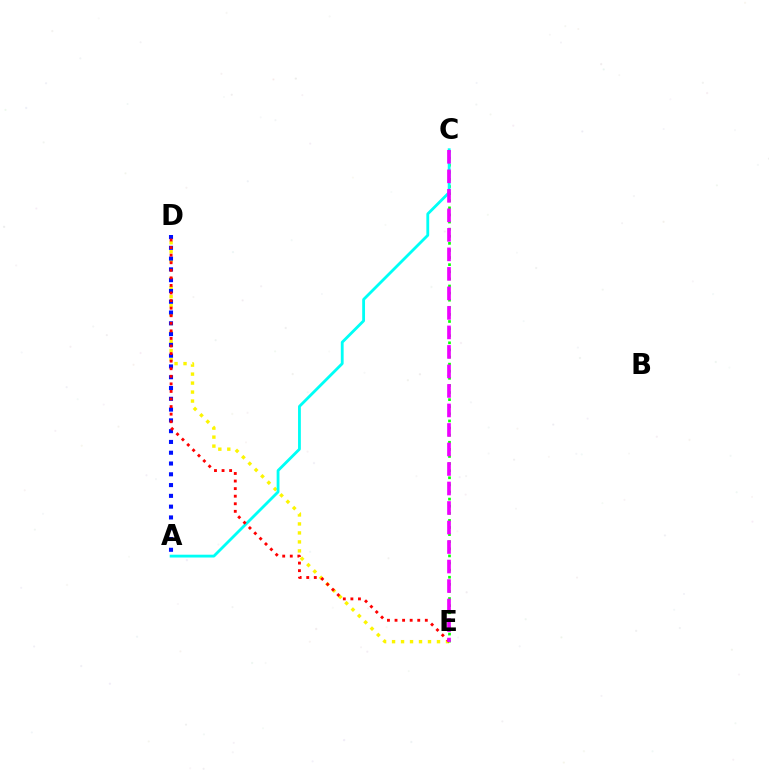{('D', 'E'): [{'color': '#fcf500', 'line_style': 'dotted', 'thickness': 2.44}, {'color': '#ff0000', 'line_style': 'dotted', 'thickness': 2.06}], ('C', 'E'): [{'color': '#08ff00', 'line_style': 'dotted', 'thickness': 1.93}, {'color': '#ee00ff', 'line_style': 'dashed', 'thickness': 2.65}], ('A', 'D'): [{'color': '#0010ff', 'line_style': 'dotted', 'thickness': 2.93}], ('A', 'C'): [{'color': '#00fff6', 'line_style': 'solid', 'thickness': 2.03}]}